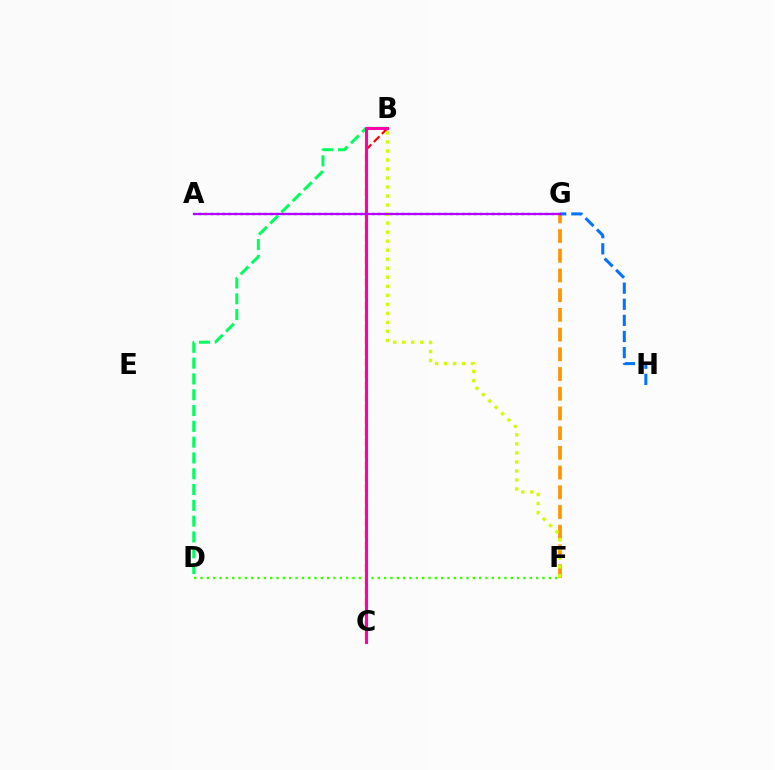{('B', 'C'): [{'color': '#ff0000', 'line_style': 'dashed', 'thickness': 1.55}, {'color': '#ff00ac', 'line_style': 'solid', 'thickness': 2.21}], ('A', 'G'): [{'color': '#2500ff', 'line_style': 'dotted', 'thickness': 1.63}, {'color': '#00fff6', 'line_style': 'dotted', 'thickness': 1.56}, {'color': '#b900ff', 'line_style': 'solid', 'thickness': 1.61}], ('B', 'D'): [{'color': '#00ff5c', 'line_style': 'dashed', 'thickness': 2.15}], ('D', 'F'): [{'color': '#3dff00', 'line_style': 'dotted', 'thickness': 1.72}], ('F', 'G'): [{'color': '#ff9400', 'line_style': 'dashed', 'thickness': 2.68}], ('G', 'H'): [{'color': '#0074ff', 'line_style': 'dashed', 'thickness': 2.19}], ('B', 'F'): [{'color': '#d1ff00', 'line_style': 'dotted', 'thickness': 2.45}]}